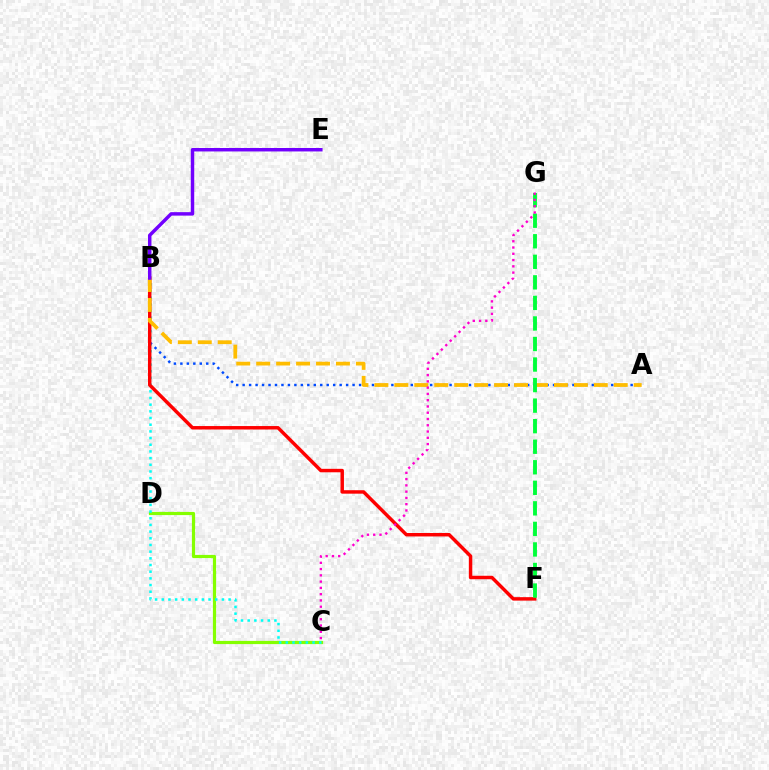{('C', 'D'): [{'color': '#84ff00', 'line_style': 'solid', 'thickness': 2.29}], ('B', 'C'): [{'color': '#00fff6', 'line_style': 'dotted', 'thickness': 1.82}], ('A', 'B'): [{'color': '#004bff', 'line_style': 'dotted', 'thickness': 1.76}, {'color': '#ffbd00', 'line_style': 'dashed', 'thickness': 2.71}], ('B', 'F'): [{'color': '#ff0000', 'line_style': 'solid', 'thickness': 2.49}], ('F', 'G'): [{'color': '#00ff39', 'line_style': 'dashed', 'thickness': 2.79}], ('B', 'E'): [{'color': '#7200ff', 'line_style': 'solid', 'thickness': 2.49}], ('C', 'G'): [{'color': '#ff00cf', 'line_style': 'dotted', 'thickness': 1.7}]}